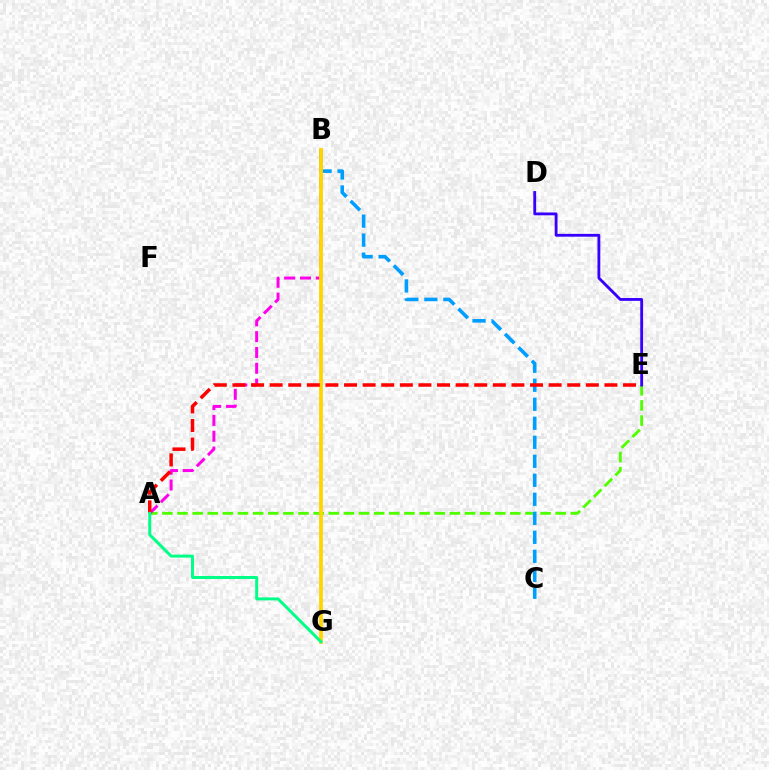{('A', 'E'): [{'color': '#4fff00', 'line_style': 'dashed', 'thickness': 2.06}, {'color': '#ff0000', 'line_style': 'dashed', 'thickness': 2.53}], ('A', 'B'): [{'color': '#ff00ed', 'line_style': 'dashed', 'thickness': 2.15}], ('B', 'C'): [{'color': '#009eff', 'line_style': 'dashed', 'thickness': 2.58}], ('B', 'G'): [{'color': '#ffd500', 'line_style': 'solid', 'thickness': 2.73}], ('A', 'G'): [{'color': '#00ff86', 'line_style': 'solid', 'thickness': 2.14}], ('D', 'E'): [{'color': '#3700ff', 'line_style': 'solid', 'thickness': 2.04}]}